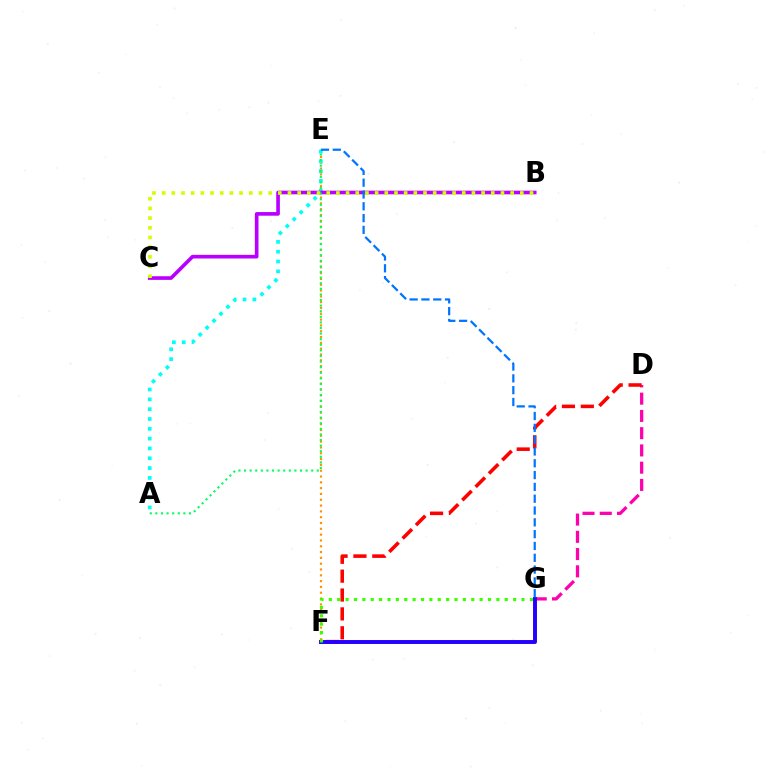{('E', 'F'): [{'color': '#ff9400', 'line_style': 'dotted', 'thickness': 1.58}], ('D', 'G'): [{'color': '#ff00ac', 'line_style': 'dashed', 'thickness': 2.34}], ('D', 'F'): [{'color': '#ff0000', 'line_style': 'dashed', 'thickness': 2.56}], ('F', 'G'): [{'color': '#2500ff', 'line_style': 'solid', 'thickness': 2.83}, {'color': '#3dff00', 'line_style': 'dotted', 'thickness': 2.28}], ('A', 'E'): [{'color': '#00fff6', 'line_style': 'dotted', 'thickness': 2.67}, {'color': '#00ff5c', 'line_style': 'dotted', 'thickness': 1.52}], ('B', 'C'): [{'color': '#b900ff', 'line_style': 'solid', 'thickness': 2.62}, {'color': '#d1ff00', 'line_style': 'dotted', 'thickness': 2.63}], ('E', 'G'): [{'color': '#0074ff', 'line_style': 'dashed', 'thickness': 1.6}]}